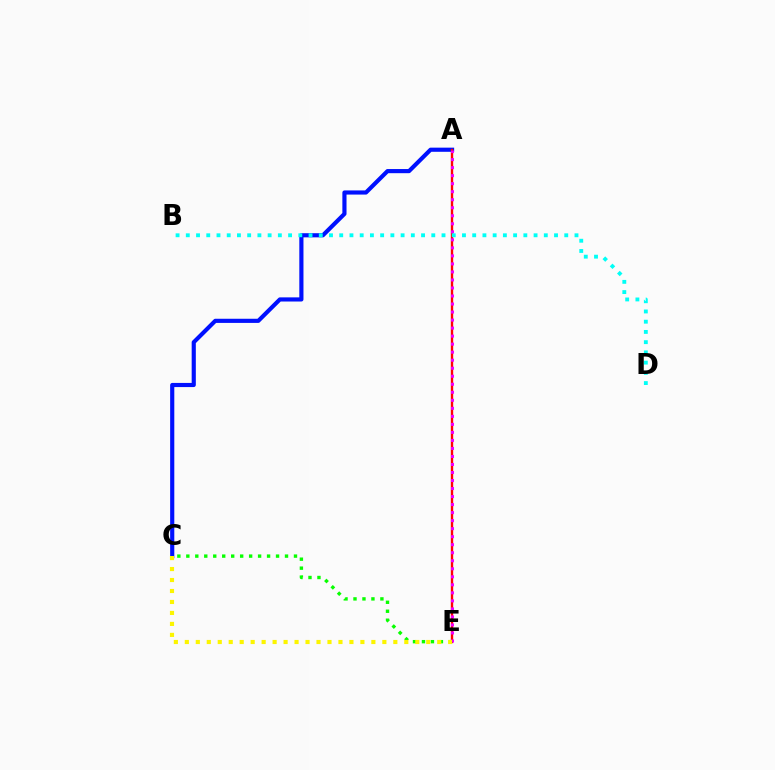{('C', 'E'): [{'color': '#08ff00', 'line_style': 'dotted', 'thickness': 2.44}, {'color': '#fcf500', 'line_style': 'dotted', 'thickness': 2.98}], ('A', 'C'): [{'color': '#0010ff', 'line_style': 'solid', 'thickness': 2.99}], ('A', 'E'): [{'color': '#ff0000', 'line_style': 'solid', 'thickness': 1.7}, {'color': '#ee00ff', 'line_style': 'dotted', 'thickness': 2.18}], ('B', 'D'): [{'color': '#00fff6', 'line_style': 'dotted', 'thickness': 2.78}]}